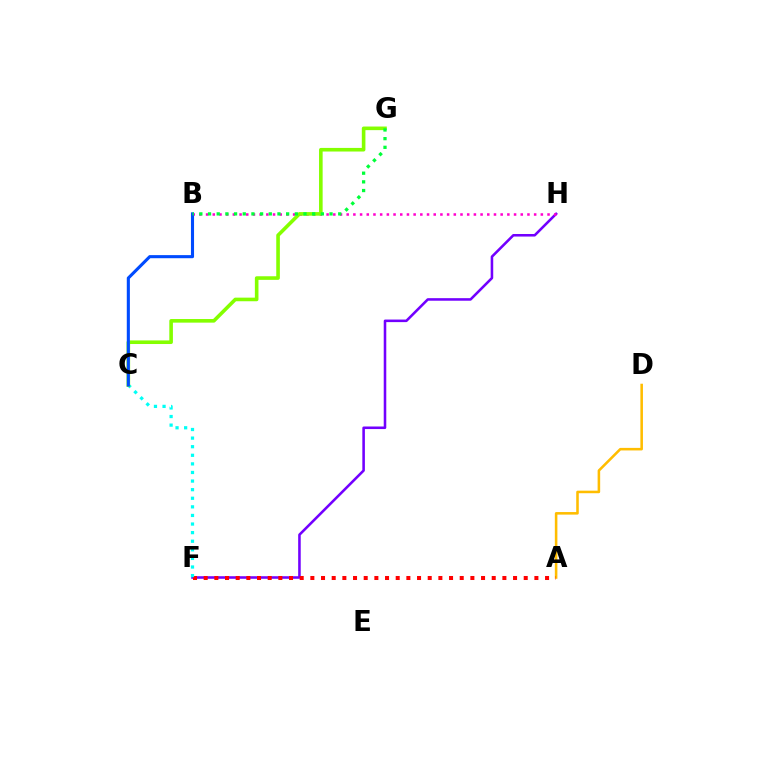{('F', 'H'): [{'color': '#7200ff', 'line_style': 'solid', 'thickness': 1.85}], ('A', 'D'): [{'color': '#ffbd00', 'line_style': 'solid', 'thickness': 1.84}], ('A', 'F'): [{'color': '#ff0000', 'line_style': 'dotted', 'thickness': 2.9}], ('C', 'F'): [{'color': '#00fff6', 'line_style': 'dotted', 'thickness': 2.33}], ('B', 'H'): [{'color': '#ff00cf', 'line_style': 'dotted', 'thickness': 1.82}], ('C', 'G'): [{'color': '#84ff00', 'line_style': 'solid', 'thickness': 2.6}], ('B', 'C'): [{'color': '#004bff', 'line_style': 'solid', 'thickness': 2.23}], ('B', 'G'): [{'color': '#00ff39', 'line_style': 'dotted', 'thickness': 2.36}]}